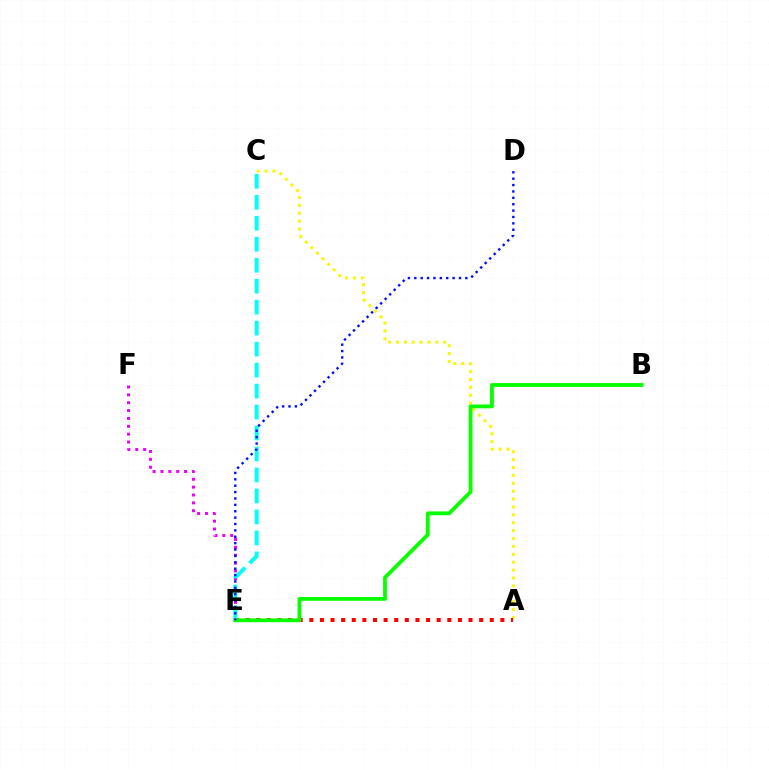{('A', 'C'): [{'color': '#fcf500', 'line_style': 'dotted', 'thickness': 2.14}], ('E', 'F'): [{'color': '#ee00ff', 'line_style': 'dotted', 'thickness': 2.14}], ('A', 'E'): [{'color': '#ff0000', 'line_style': 'dotted', 'thickness': 2.88}], ('C', 'E'): [{'color': '#00fff6', 'line_style': 'dashed', 'thickness': 2.85}], ('B', 'E'): [{'color': '#08ff00', 'line_style': 'solid', 'thickness': 2.75}], ('D', 'E'): [{'color': '#0010ff', 'line_style': 'dotted', 'thickness': 1.73}]}